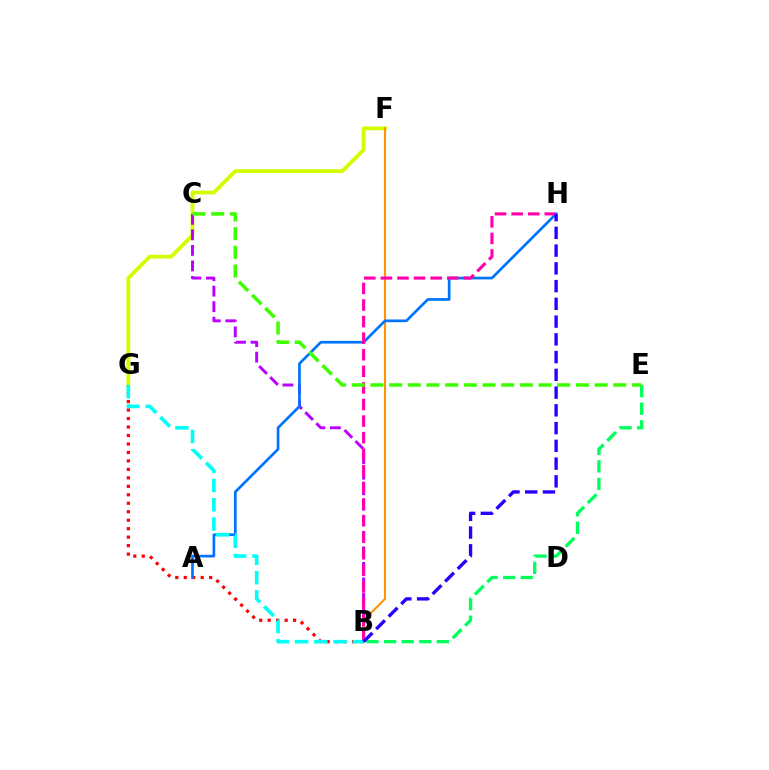{('F', 'G'): [{'color': '#d1ff00', 'line_style': 'solid', 'thickness': 2.75}], ('B', 'C'): [{'color': '#b900ff', 'line_style': 'dashed', 'thickness': 2.11}], ('B', 'F'): [{'color': '#ff9400', 'line_style': 'solid', 'thickness': 1.52}], ('B', 'G'): [{'color': '#ff0000', 'line_style': 'dotted', 'thickness': 2.3}, {'color': '#00fff6', 'line_style': 'dashed', 'thickness': 2.62}], ('B', 'E'): [{'color': '#00ff5c', 'line_style': 'dashed', 'thickness': 2.39}], ('A', 'H'): [{'color': '#0074ff', 'line_style': 'solid', 'thickness': 1.93}], ('B', 'H'): [{'color': '#ff00ac', 'line_style': 'dashed', 'thickness': 2.25}, {'color': '#2500ff', 'line_style': 'dashed', 'thickness': 2.41}], ('C', 'E'): [{'color': '#3dff00', 'line_style': 'dashed', 'thickness': 2.54}]}